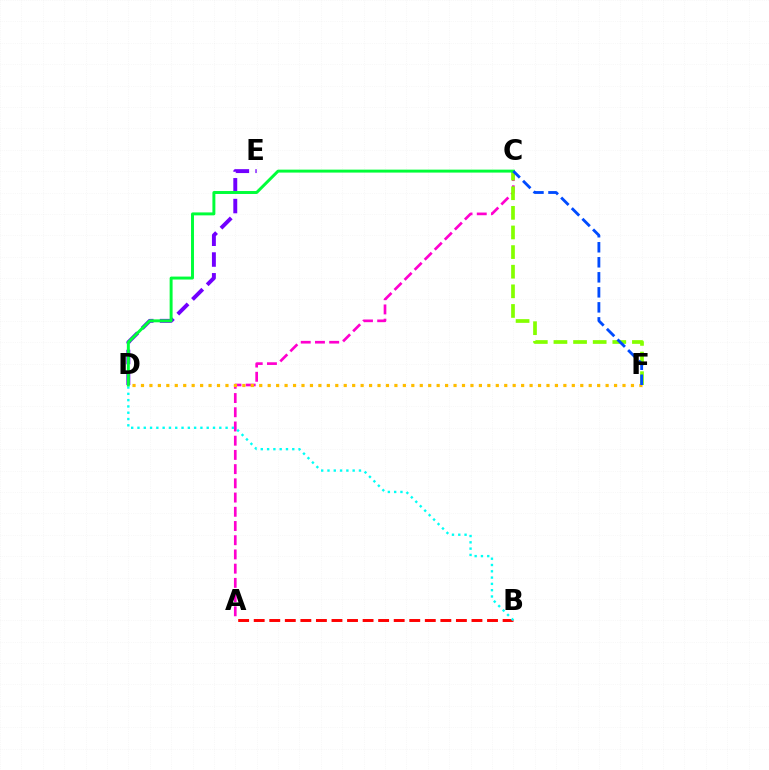{('A', 'C'): [{'color': '#ff00cf', 'line_style': 'dashed', 'thickness': 1.93}], ('D', 'E'): [{'color': '#7200ff', 'line_style': 'dashed', 'thickness': 2.82}], ('A', 'B'): [{'color': '#ff0000', 'line_style': 'dashed', 'thickness': 2.11}], ('C', 'F'): [{'color': '#84ff00', 'line_style': 'dashed', 'thickness': 2.67}, {'color': '#004bff', 'line_style': 'dashed', 'thickness': 2.04}], ('B', 'D'): [{'color': '#00fff6', 'line_style': 'dotted', 'thickness': 1.71}], ('D', 'F'): [{'color': '#ffbd00', 'line_style': 'dotted', 'thickness': 2.3}], ('C', 'D'): [{'color': '#00ff39', 'line_style': 'solid', 'thickness': 2.12}]}